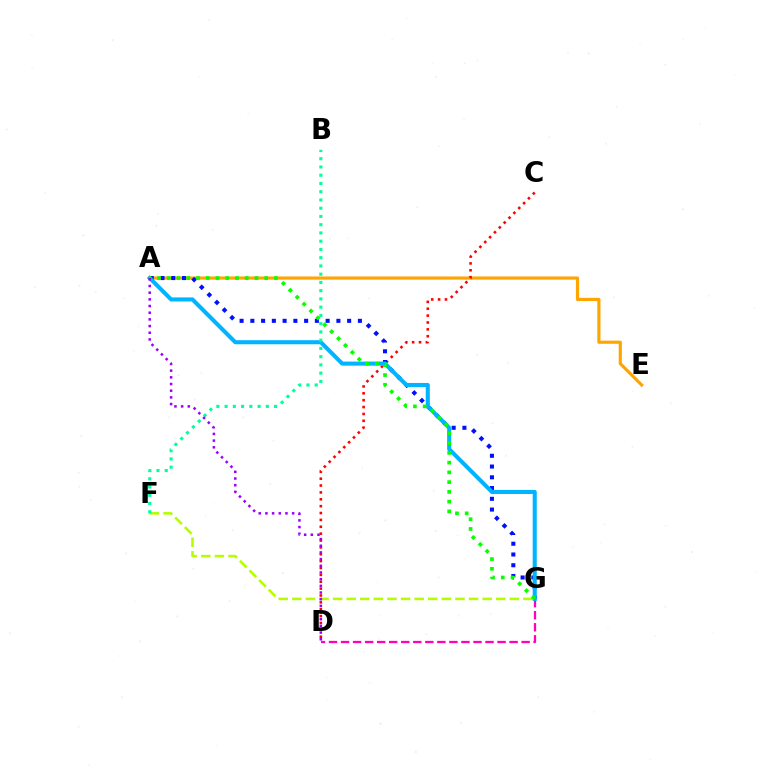{('D', 'G'): [{'color': '#ff00bd', 'line_style': 'dashed', 'thickness': 1.64}], ('A', 'E'): [{'color': '#ffa500', 'line_style': 'solid', 'thickness': 2.28}], ('C', 'D'): [{'color': '#ff0000', 'line_style': 'dotted', 'thickness': 1.87}], ('A', 'G'): [{'color': '#0010ff', 'line_style': 'dotted', 'thickness': 2.92}, {'color': '#00b5ff', 'line_style': 'solid', 'thickness': 2.93}, {'color': '#08ff00', 'line_style': 'dotted', 'thickness': 2.65}], ('F', 'G'): [{'color': '#b3ff00', 'line_style': 'dashed', 'thickness': 1.85}], ('B', 'F'): [{'color': '#00ff9d', 'line_style': 'dotted', 'thickness': 2.24}], ('A', 'D'): [{'color': '#9b00ff', 'line_style': 'dotted', 'thickness': 1.81}]}